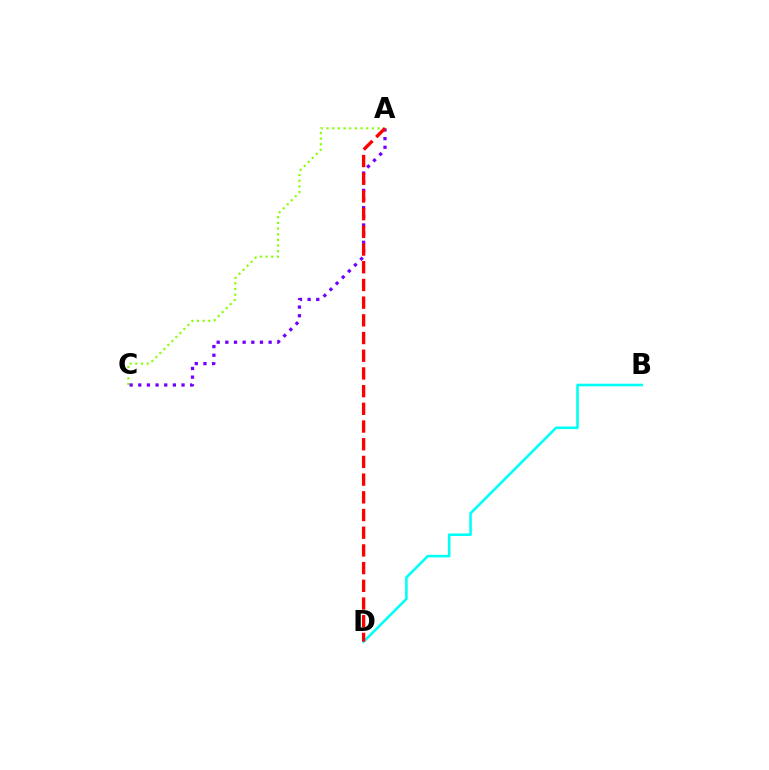{('A', 'C'): [{'color': '#84ff00', 'line_style': 'dotted', 'thickness': 1.54}, {'color': '#7200ff', 'line_style': 'dotted', 'thickness': 2.35}], ('B', 'D'): [{'color': '#00fff6', 'line_style': 'solid', 'thickness': 1.86}], ('A', 'D'): [{'color': '#ff0000', 'line_style': 'dashed', 'thickness': 2.4}]}